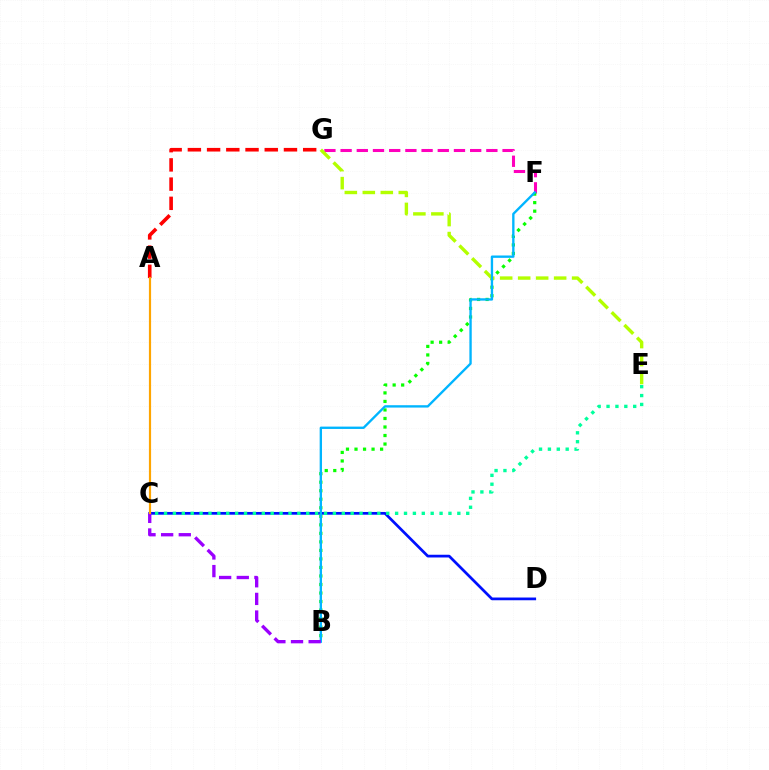{('C', 'D'): [{'color': '#0010ff', 'line_style': 'solid', 'thickness': 1.96}], ('F', 'G'): [{'color': '#ff00bd', 'line_style': 'dashed', 'thickness': 2.2}], ('B', 'F'): [{'color': '#08ff00', 'line_style': 'dotted', 'thickness': 2.32}, {'color': '#00b5ff', 'line_style': 'solid', 'thickness': 1.69}], ('E', 'G'): [{'color': '#b3ff00', 'line_style': 'dashed', 'thickness': 2.44}], ('B', 'C'): [{'color': '#9b00ff', 'line_style': 'dashed', 'thickness': 2.4}], ('A', 'G'): [{'color': '#ff0000', 'line_style': 'dashed', 'thickness': 2.61}], ('C', 'E'): [{'color': '#00ff9d', 'line_style': 'dotted', 'thickness': 2.41}], ('A', 'C'): [{'color': '#ffa500', 'line_style': 'solid', 'thickness': 1.57}]}